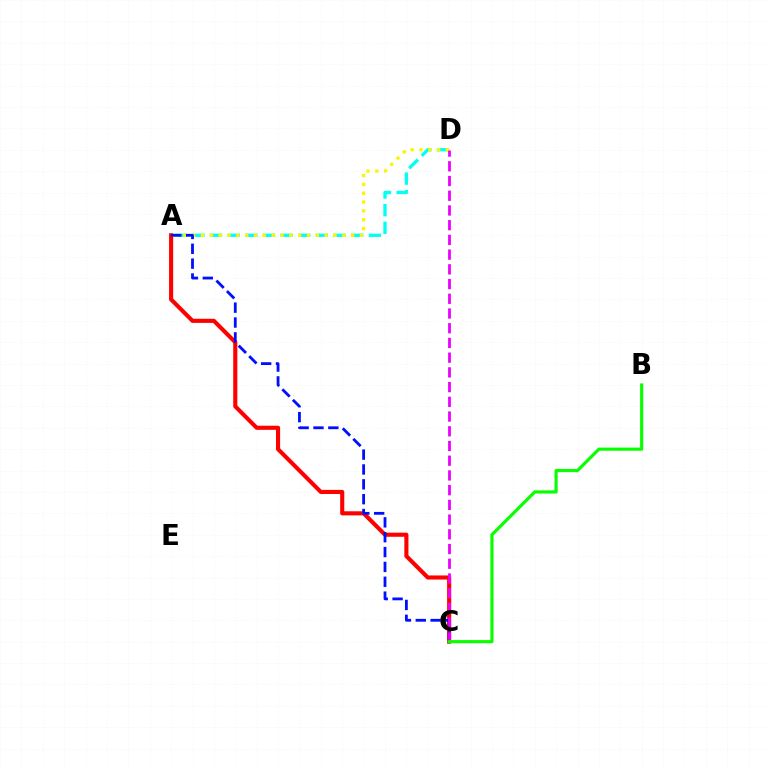{('A', 'D'): [{'color': '#00fff6', 'line_style': 'dashed', 'thickness': 2.4}, {'color': '#fcf500', 'line_style': 'dotted', 'thickness': 2.4}], ('A', 'C'): [{'color': '#ff0000', 'line_style': 'solid', 'thickness': 2.95}, {'color': '#0010ff', 'line_style': 'dashed', 'thickness': 2.02}], ('C', 'D'): [{'color': '#ee00ff', 'line_style': 'dashed', 'thickness': 2.0}], ('B', 'C'): [{'color': '#08ff00', 'line_style': 'solid', 'thickness': 2.28}]}